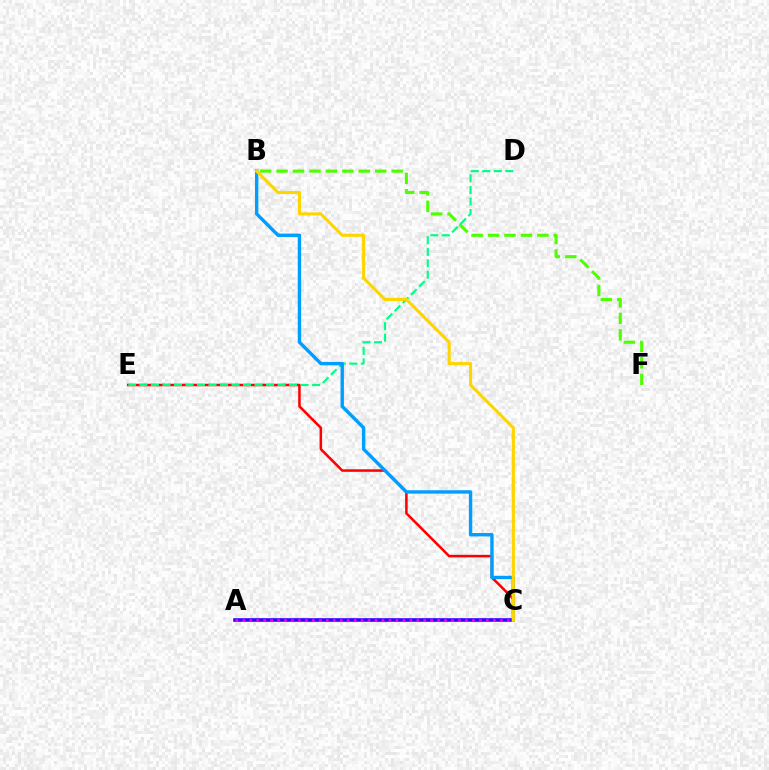{('B', 'F'): [{'color': '#4fff00', 'line_style': 'dashed', 'thickness': 2.23}], ('C', 'E'): [{'color': '#ff0000', 'line_style': 'solid', 'thickness': 1.82}], ('A', 'C'): [{'color': '#3700ff', 'line_style': 'solid', 'thickness': 2.6}, {'color': '#ff00ed', 'line_style': 'dotted', 'thickness': 1.89}], ('D', 'E'): [{'color': '#00ff86', 'line_style': 'dashed', 'thickness': 1.56}], ('B', 'C'): [{'color': '#009eff', 'line_style': 'solid', 'thickness': 2.44}, {'color': '#ffd500', 'line_style': 'solid', 'thickness': 2.24}]}